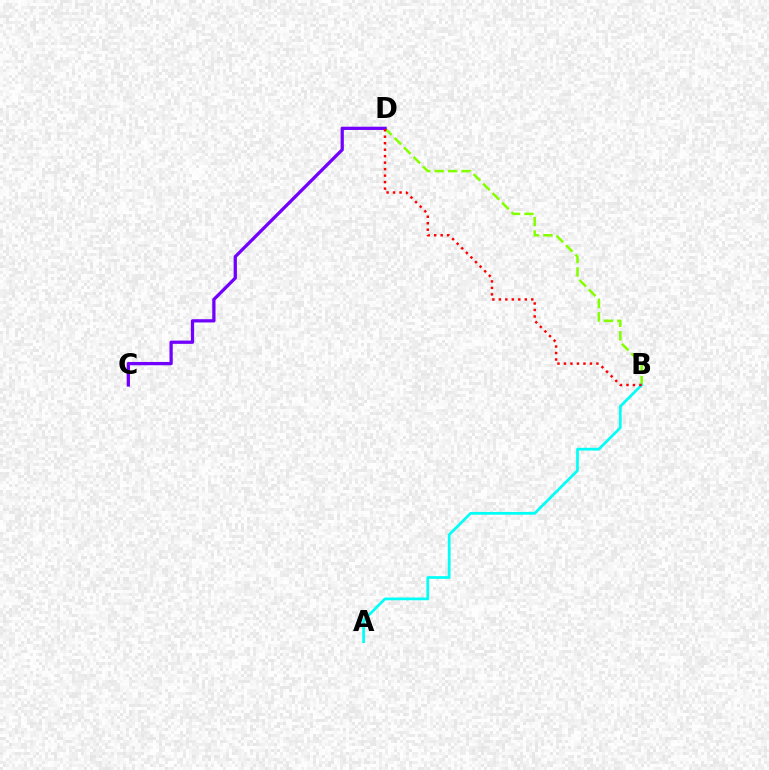{('B', 'D'): [{'color': '#84ff00', 'line_style': 'dashed', 'thickness': 1.83}, {'color': '#ff0000', 'line_style': 'dotted', 'thickness': 1.76}], ('A', 'B'): [{'color': '#00fff6', 'line_style': 'solid', 'thickness': 1.96}], ('C', 'D'): [{'color': '#7200ff', 'line_style': 'solid', 'thickness': 2.35}]}